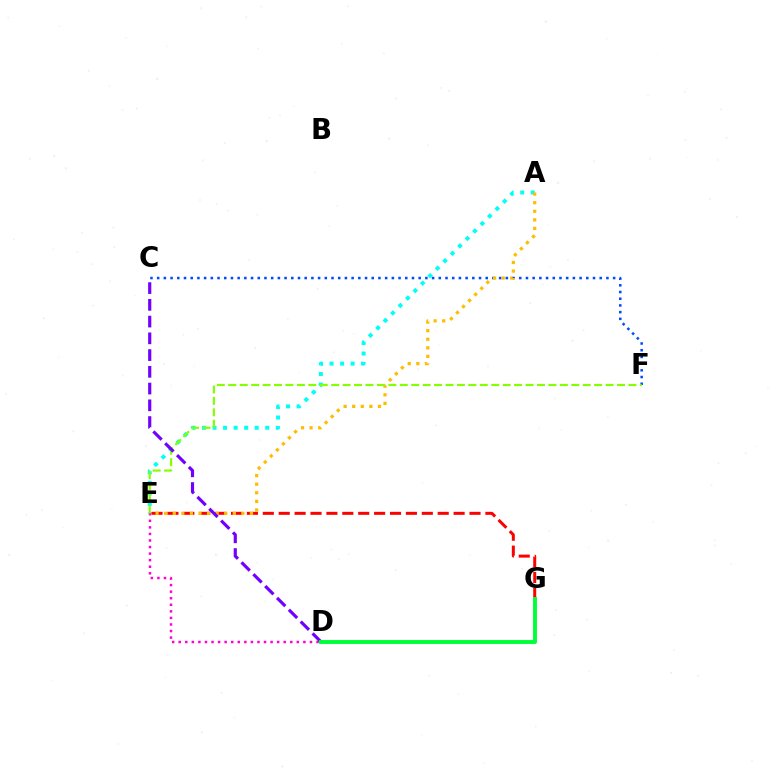{('C', 'F'): [{'color': '#004bff', 'line_style': 'dotted', 'thickness': 1.82}], ('A', 'E'): [{'color': '#00fff6', 'line_style': 'dotted', 'thickness': 2.86}, {'color': '#ffbd00', 'line_style': 'dotted', 'thickness': 2.33}], ('E', 'G'): [{'color': '#ff0000', 'line_style': 'dashed', 'thickness': 2.16}], ('D', 'E'): [{'color': '#ff00cf', 'line_style': 'dotted', 'thickness': 1.78}], ('E', 'F'): [{'color': '#84ff00', 'line_style': 'dashed', 'thickness': 1.55}], ('C', 'D'): [{'color': '#7200ff', 'line_style': 'dashed', 'thickness': 2.27}], ('D', 'G'): [{'color': '#00ff39', 'line_style': 'solid', 'thickness': 2.82}]}